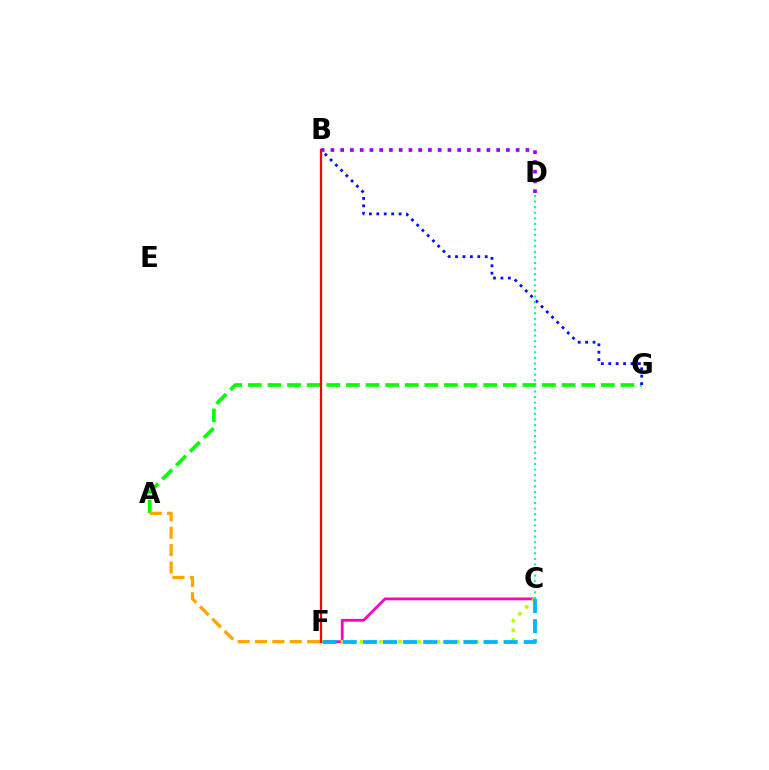{('A', 'G'): [{'color': '#08ff00', 'line_style': 'dashed', 'thickness': 2.66}], ('B', 'G'): [{'color': '#0010ff', 'line_style': 'dotted', 'thickness': 2.02}], ('C', 'F'): [{'color': '#ff00bd', 'line_style': 'solid', 'thickness': 2.01}, {'color': '#b3ff00', 'line_style': 'dotted', 'thickness': 2.61}, {'color': '#00b5ff', 'line_style': 'dashed', 'thickness': 2.73}], ('A', 'F'): [{'color': '#ffa500', 'line_style': 'dashed', 'thickness': 2.36}], ('B', 'F'): [{'color': '#ff0000', 'line_style': 'solid', 'thickness': 1.61}], ('B', 'D'): [{'color': '#9b00ff', 'line_style': 'dotted', 'thickness': 2.65}], ('C', 'D'): [{'color': '#00ff9d', 'line_style': 'dotted', 'thickness': 1.52}]}